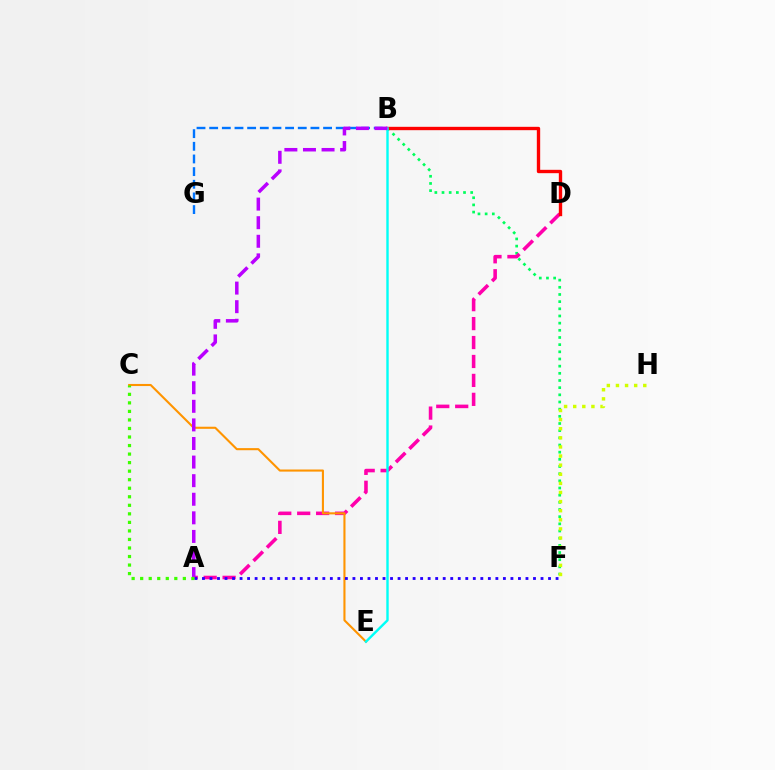{('B', 'F'): [{'color': '#00ff5c', 'line_style': 'dotted', 'thickness': 1.95}], ('B', 'G'): [{'color': '#0074ff', 'line_style': 'dashed', 'thickness': 1.72}], ('A', 'D'): [{'color': '#ff00ac', 'line_style': 'dashed', 'thickness': 2.57}], ('B', 'D'): [{'color': '#ff0000', 'line_style': 'solid', 'thickness': 2.42}], ('C', 'E'): [{'color': '#ff9400', 'line_style': 'solid', 'thickness': 1.51}], ('B', 'E'): [{'color': '#00fff6', 'line_style': 'solid', 'thickness': 1.73}], ('A', 'B'): [{'color': '#b900ff', 'line_style': 'dashed', 'thickness': 2.53}], ('F', 'H'): [{'color': '#d1ff00', 'line_style': 'dotted', 'thickness': 2.47}], ('A', 'F'): [{'color': '#2500ff', 'line_style': 'dotted', 'thickness': 2.04}], ('A', 'C'): [{'color': '#3dff00', 'line_style': 'dotted', 'thickness': 2.32}]}